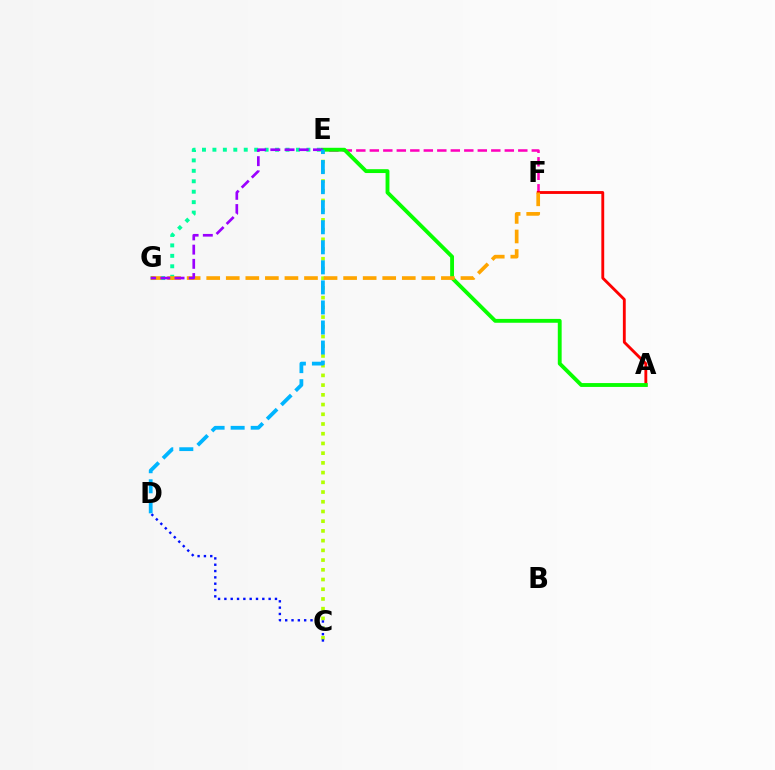{('E', 'F'): [{'color': '#ff00bd', 'line_style': 'dashed', 'thickness': 1.83}], ('A', 'F'): [{'color': '#ff0000', 'line_style': 'solid', 'thickness': 2.05}], ('C', 'E'): [{'color': '#b3ff00', 'line_style': 'dotted', 'thickness': 2.64}], ('A', 'E'): [{'color': '#08ff00', 'line_style': 'solid', 'thickness': 2.78}], ('E', 'G'): [{'color': '#00ff9d', 'line_style': 'dotted', 'thickness': 2.84}, {'color': '#9b00ff', 'line_style': 'dashed', 'thickness': 1.93}], ('C', 'D'): [{'color': '#0010ff', 'line_style': 'dotted', 'thickness': 1.72}], ('F', 'G'): [{'color': '#ffa500', 'line_style': 'dashed', 'thickness': 2.66}], ('D', 'E'): [{'color': '#00b5ff', 'line_style': 'dashed', 'thickness': 2.72}]}